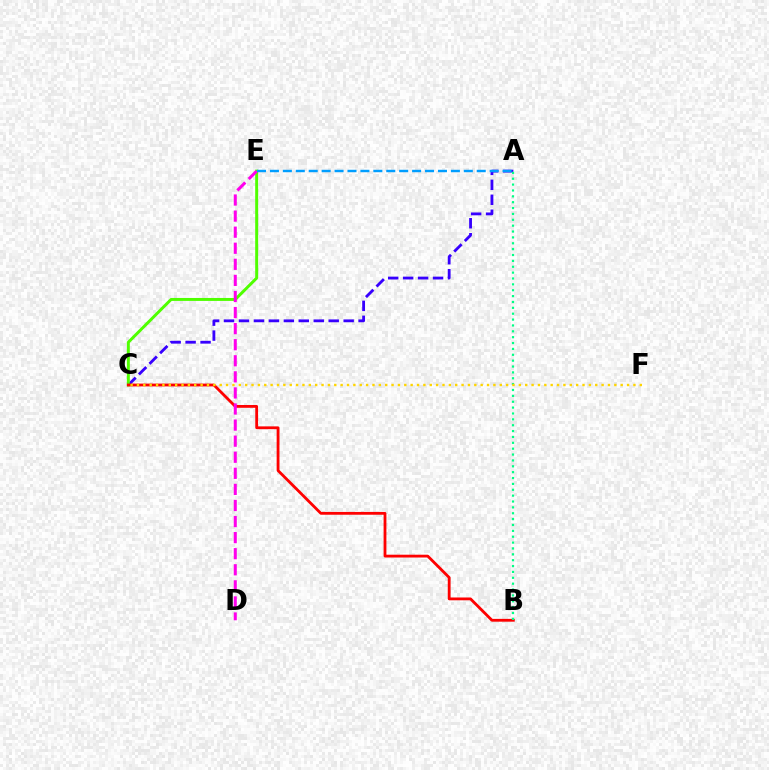{('A', 'C'): [{'color': '#3700ff', 'line_style': 'dashed', 'thickness': 2.03}], ('C', 'E'): [{'color': '#4fff00', 'line_style': 'solid', 'thickness': 2.13}], ('B', 'C'): [{'color': '#ff0000', 'line_style': 'solid', 'thickness': 2.02}], ('A', 'B'): [{'color': '#00ff86', 'line_style': 'dotted', 'thickness': 1.59}], ('D', 'E'): [{'color': '#ff00ed', 'line_style': 'dashed', 'thickness': 2.18}], ('A', 'E'): [{'color': '#009eff', 'line_style': 'dashed', 'thickness': 1.76}], ('C', 'F'): [{'color': '#ffd500', 'line_style': 'dotted', 'thickness': 1.73}]}